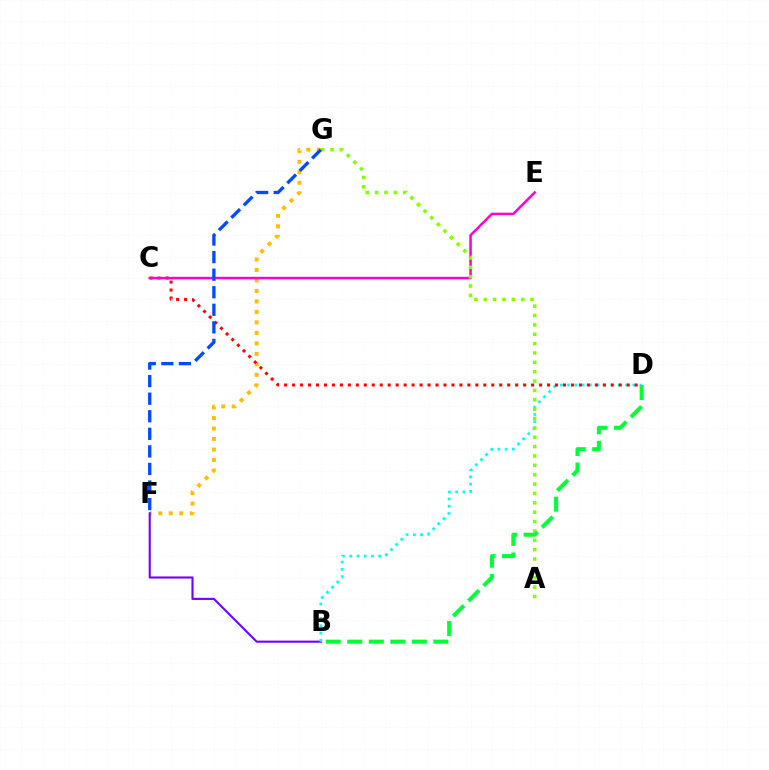{('F', 'G'): [{'color': '#ffbd00', 'line_style': 'dotted', 'thickness': 2.85}, {'color': '#004bff', 'line_style': 'dashed', 'thickness': 2.39}], ('B', 'F'): [{'color': '#7200ff', 'line_style': 'solid', 'thickness': 1.52}], ('B', 'D'): [{'color': '#00fff6', 'line_style': 'dotted', 'thickness': 1.97}, {'color': '#00ff39', 'line_style': 'dashed', 'thickness': 2.92}], ('C', 'D'): [{'color': '#ff0000', 'line_style': 'dotted', 'thickness': 2.16}], ('C', 'E'): [{'color': '#ff00cf', 'line_style': 'solid', 'thickness': 1.81}], ('A', 'G'): [{'color': '#84ff00', 'line_style': 'dotted', 'thickness': 2.54}]}